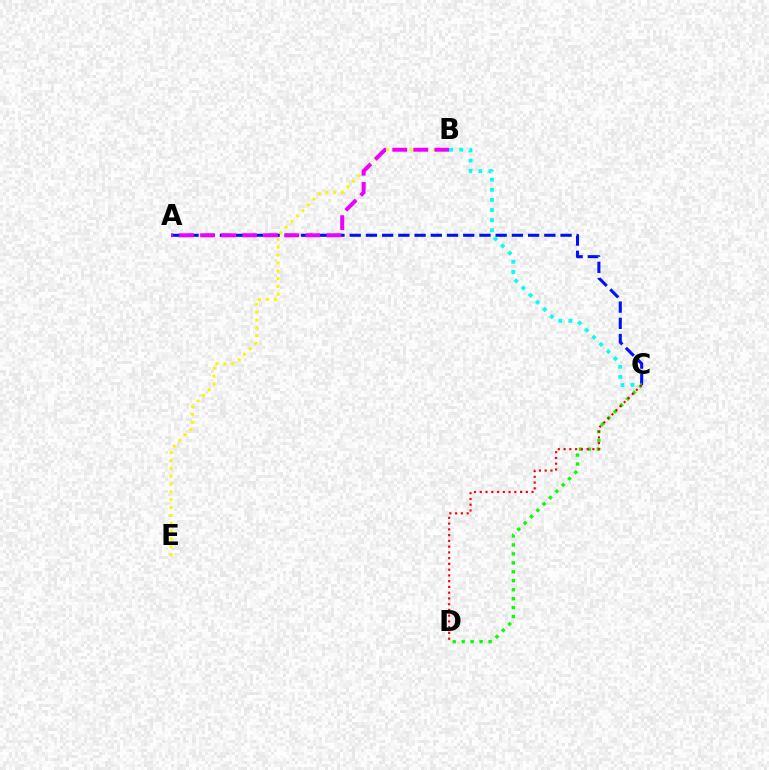{('B', 'E'): [{'color': '#fcf500', 'line_style': 'dotted', 'thickness': 2.13}], ('A', 'C'): [{'color': '#0010ff', 'line_style': 'dashed', 'thickness': 2.2}], ('A', 'B'): [{'color': '#ee00ff', 'line_style': 'dashed', 'thickness': 2.86}], ('C', 'D'): [{'color': '#08ff00', 'line_style': 'dotted', 'thickness': 2.43}, {'color': '#ff0000', 'line_style': 'dotted', 'thickness': 1.56}], ('B', 'C'): [{'color': '#00fff6', 'line_style': 'dotted', 'thickness': 2.75}]}